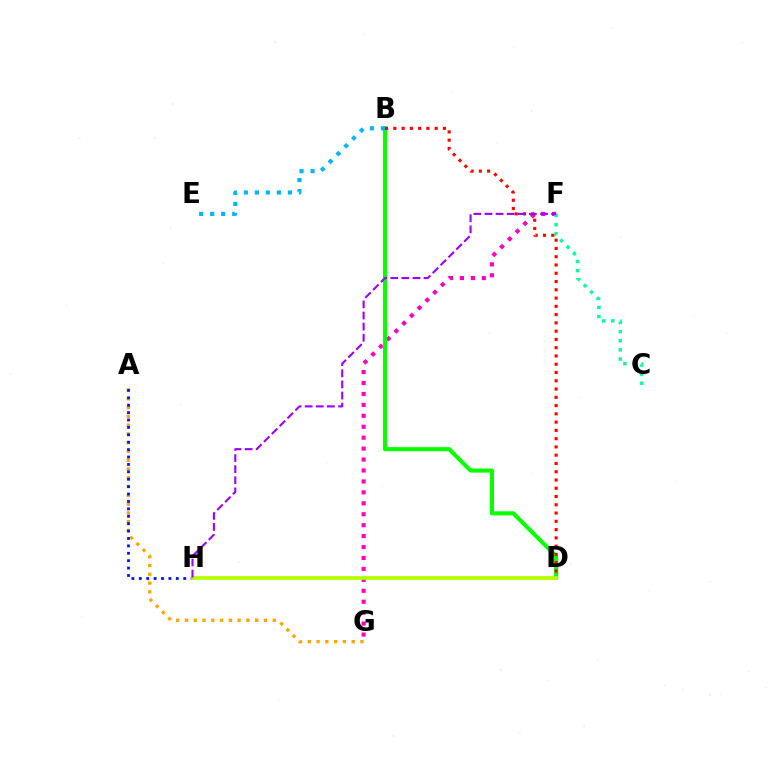{('A', 'G'): [{'color': '#ffa500', 'line_style': 'dotted', 'thickness': 2.39}], ('F', 'G'): [{'color': '#ff00bd', 'line_style': 'dotted', 'thickness': 2.97}], ('B', 'D'): [{'color': '#08ff00', 'line_style': 'solid', 'thickness': 2.95}, {'color': '#ff0000', 'line_style': 'dotted', 'thickness': 2.25}], ('C', 'F'): [{'color': '#00ff9d', 'line_style': 'dotted', 'thickness': 2.48}], ('A', 'H'): [{'color': '#0010ff', 'line_style': 'dotted', 'thickness': 2.01}], ('D', 'H'): [{'color': '#b3ff00', 'line_style': 'solid', 'thickness': 2.7}], ('F', 'H'): [{'color': '#9b00ff', 'line_style': 'dashed', 'thickness': 1.51}], ('B', 'E'): [{'color': '#00b5ff', 'line_style': 'dotted', 'thickness': 2.99}]}